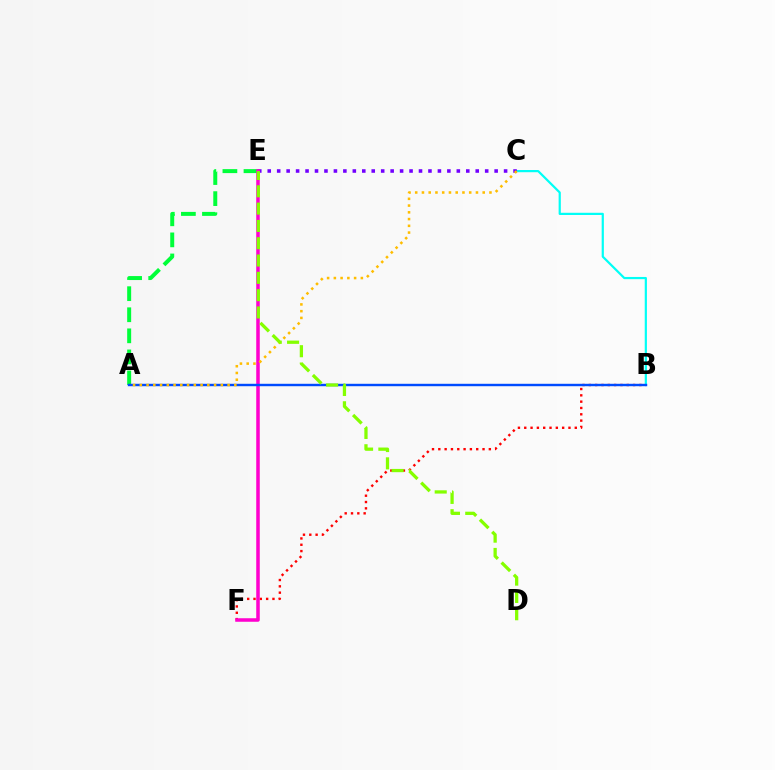{('A', 'E'): [{'color': '#00ff39', 'line_style': 'dashed', 'thickness': 2.86}], ('B', 'F'): [{'color': '#ff0000', 'line_style': 'dotted', 'thickness': 1.72}], ('B', 'C'): [{'color': '#00fff6', 'line_style': 'solid', 'thickness': 1.59}], ('C', 'E'): [{'color': '#7200ff', 'line_style': 'dotted', 'thickness': 2.57}], ('E', 'F'): [{'color': '#ff00cf', 'line_style': 'solid', 'thickness': 2.54}], ('A', 'B'): [{'color': '#004bff', 'line_style': 'solid', 'thickness': 1.75}], ('A', 'C'): [{'color': '#ffbd00', 'line_style': 'dotted', 'thickness': 1.83}], ('D', 'E'): [{'color': '#84ff00', 'line_style': 'dashed', 'thickness': 2.35}]}